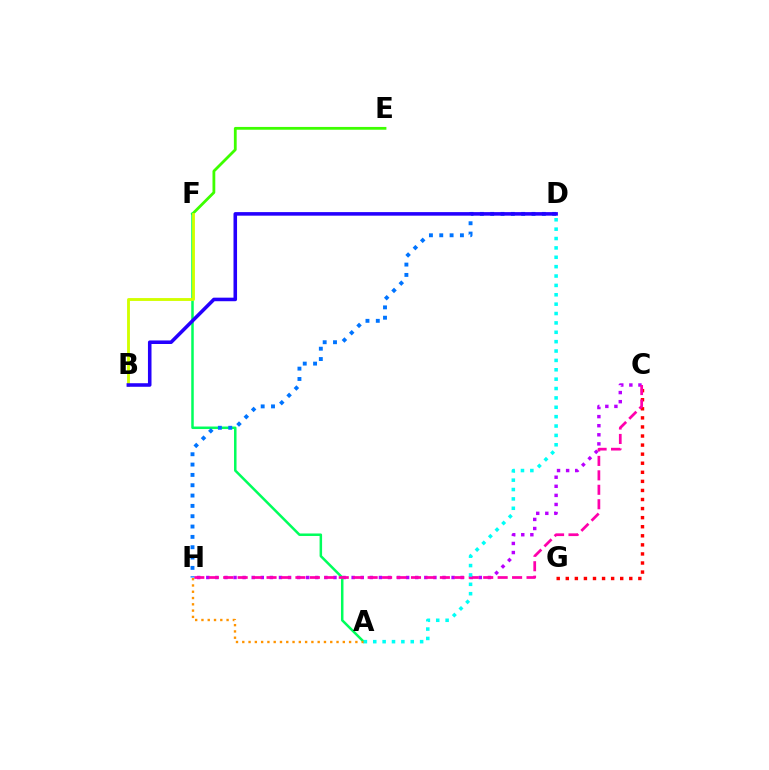{('C', 'H'): [{'color': '#b900ff', 'line_style': 'dotted', 'thickness': 2.47}, {'color': '#ff00ac', 'line_style': 'dashed', 'thickness': 1.96}], ('C', 'G'): [{'color': '#ff0000', 'line_style': 'dotted', 'thickness': 2.46}], ('E', 'F'): [{'color': '#3dff00', 'line_style': 'solid', 'thickness': 2.01}], ('A', 'F'): [{'color': '#00ff5c', 'line_style': 'solid', 'thickness': 1.81}], ('A', 'H'): [{'color': '#ff9400', 'line_style': 'dotted', 'thickness': 1.71}], ('B', 'F'): [{'color': '#d1ff00', 'line_style': 'solid', 'thickness': 2.06}], ('D', 'H'): [{'color': '#0074ff', 'line_style': 'dotted', 'thickness': 2.81}], ('A', 'D'): [{'color': '#00fff6', 'line_style': 'dotted', 'thickness': 2.55}], ('B', 'D'): [{'color': '#2500ff', 'line_style': 'solid', 'thickness': 2.56}]}